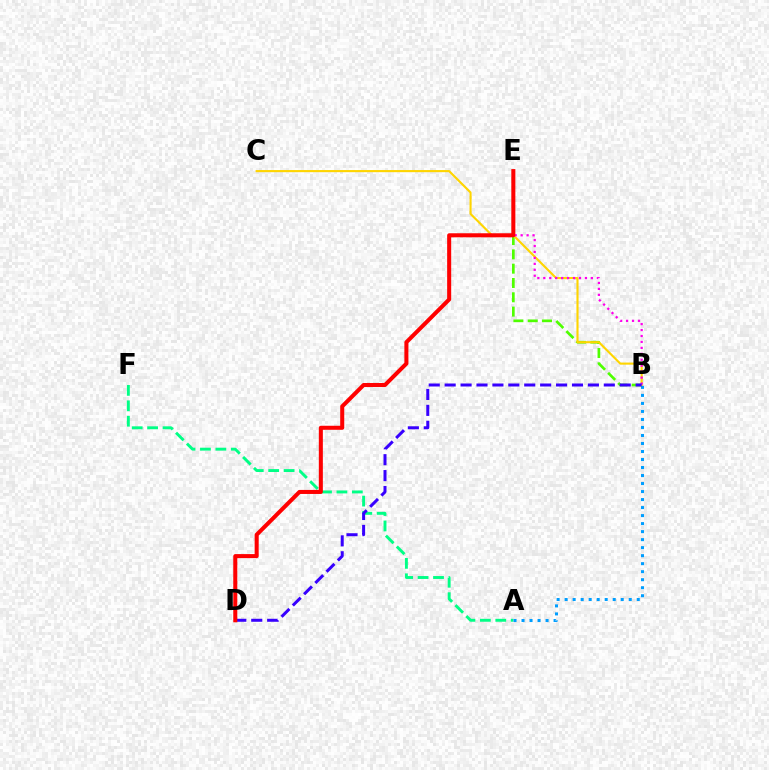{('A', 'F'): [{'color': '#00ff86', 'line_style': 'dashed', 'thickness': 2.09}], ('B', 'E'): [{'color': '#4fff00', 'line_style': 'dashed', 'thickness': 1.94}, {'color': '#ff00ed', 'line_style': 'dotted', 'thickness': 1.62}], ('B', 'C'): [{'color': '#ffd500', 'line_style': 'solid', 'thickness': 1.53}], ('A', 'B'): [{'color': '#009eff', 'line_style': 'dotted', 'thickness': 2.18}], ('B', 'D'): [{'color': '#3700ff', 'line_style': 'dashed', 'thickness': 2.16}], ('D', 'E'): [{'color': '#ff0000', 'line_style': 'solid', 'thickness': 2.91}]}